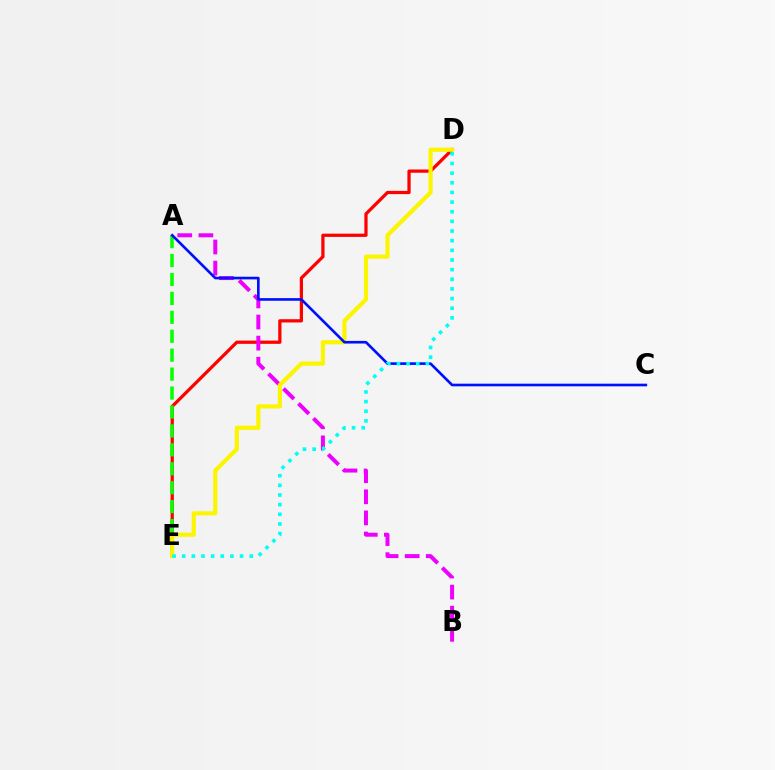{('D', 'E'): [{'color': '#ff0000', 'line_style': 'solid', 'thickness': 2.34}, {'color': '#fcf500', 'line_style': 'solid', 'thickness': 3.0}, {'color': '#00fff6', 'line_style': 'dotted', 'thickness': 2.62}], ('A', 'E'): [{'color': '#08ff00', 'line_style': 'dashed', 'thickness': 2.57}], ('A', 'B'): [{'color': '#ee00ff', 'line_style': 'dashed', 'thickness': 2.87}], ('A', 'C'): [{'color': '#0010ff', 'line_style': 'solid', 'thickness': 1.9}]}